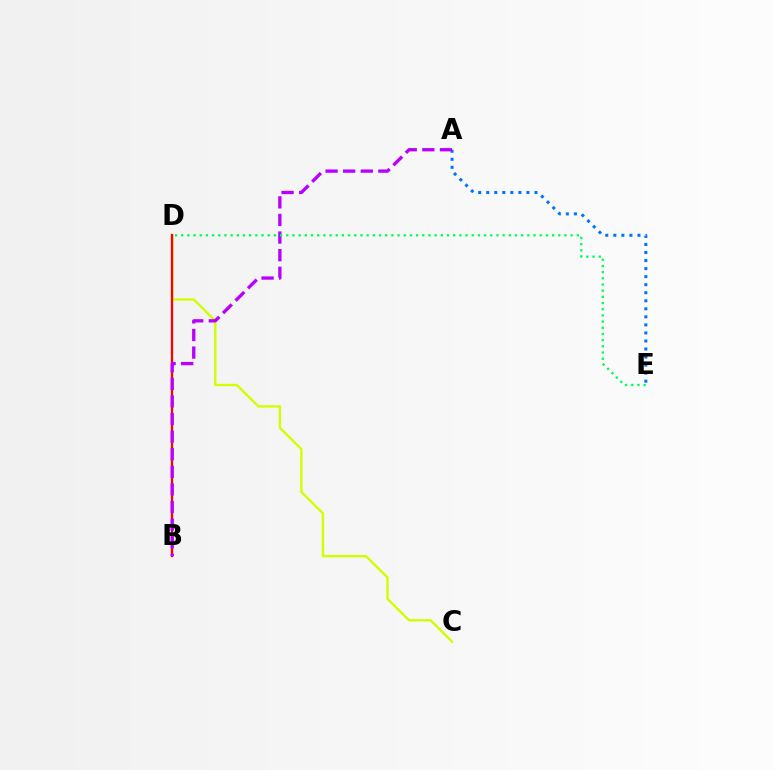{('C', 'D'): [{'color': '#d1ff00', 'line_style': 'solid', 'thickness': 1.72}], ('B', 'D'): [{'color': '#ff0000', 'line_style': 'solid', 'thickness': 1.64}], ('A', 'E'): [{'color': '#0074ff', 'line_style': 'dotted', 'thickness': 2.18}], ('A', 'B'): [{'color': '#b900ff', 'line_style': 'dashed', 'thickness': 2.39}], ('D', 'E'): [{'color': '#00ff5c', 'line_style': 'dotted', 'thickness': 1.68}]}